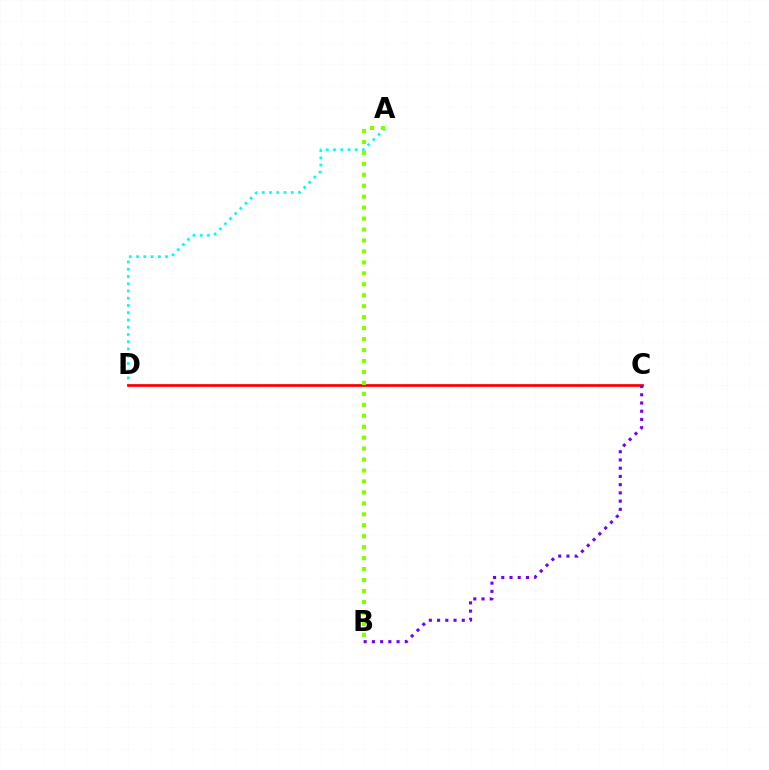{('A', 'D'): [{'color': '#00fff6', 'line_style': 'dotted', 'thickness': 1.97}], ('C', 'D'): [{'color': '#ff0000', 'line_style': 'solid', 'thickness': 1.97}], ('A', 'B'): [{'color': '#84ff00', 'line_style': 'dotted', 'thickness': 2.98}], ('B', 'C'): [{'color': '#7200ff', 'line_style': 'dotted', 'thickness': 2.24}]}